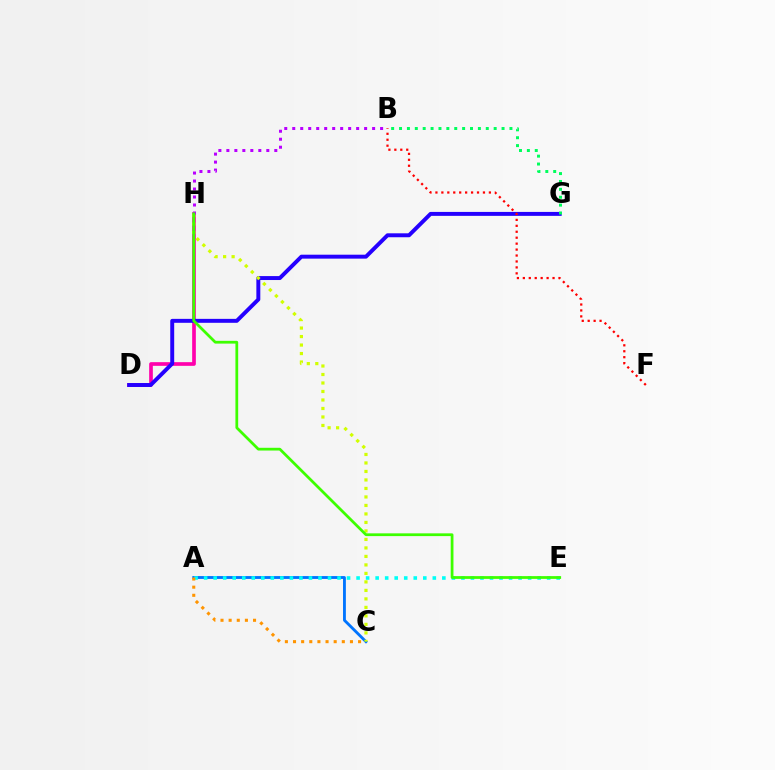{('A', 'C'): [{'color': '#0074ff', 'line_style': 'solid', 'thickness': 2.05}, {'color': '#ff9400', 'line_style': 'dotted', 'thickness': 2.21}], ('A', 'E'): [{'color': '#00fff6', 'line_style': 'dotted', 'thickness': 2.59}], ('D', 'H'): [{'color': '#ff00ac', 'line_style': 'solid', 'thickness': 2.65}], ('D', 'G'): [{'color': '#2500ff', 'line_style': 'solid', 'thickness': 2.84}], ('C', 'H'): [{'color': '#d1ff00', 'line_style': 'dotted', 'thickness': 2.31}], ('B', 'G'): [{'color': '#00ff5c', 'line_style': 'dotted', 'thickness': 2.14}], ('B', 'H'): [{'color': '#b900ff', 'line_style': 'dotted', 'thickness': 2.17}], ('E', 'H'): [{'color': '#3dff00', 'line_style': 'solid', 'thickness': 1.99}], ('B', 'F'): [{'color': '#ff0000', 'line_style': 'dotted', 'thickness': 1.61}]}